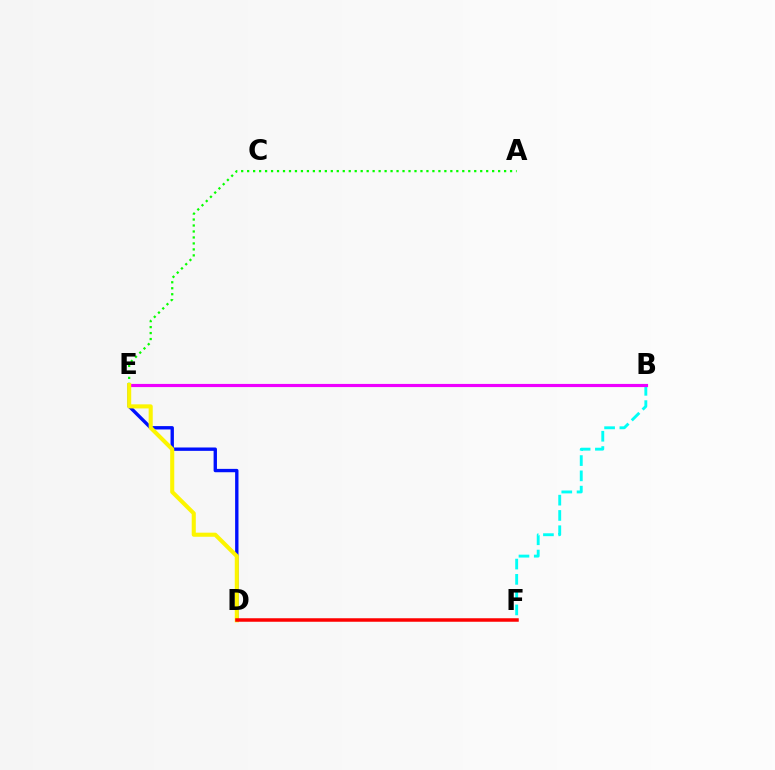{('A', 'E'): [{'color': '#08ff00', 'line_style': 'dotted', 'thickness': 1.62}], ('B', 'F'): [{'color': '#00fff6', 'line_style': 'dashed', 'thickness': 2.08}], ('B', 'E'): [{'color': '#ee00ff', 'line_style': 'solid', 'thickness': 2.27}], ('D', 'E'): [{'color': '#0010ff', 'line_style': 'solid', 'thickness': 2.42}, {'color': '#fcf500', 'line_style': 'solid', 'thickness': 2.94}], ('D', 'F'): [{'color': '#ff0000', 'line_style': 'solid', 'thickness': 2.52}]}